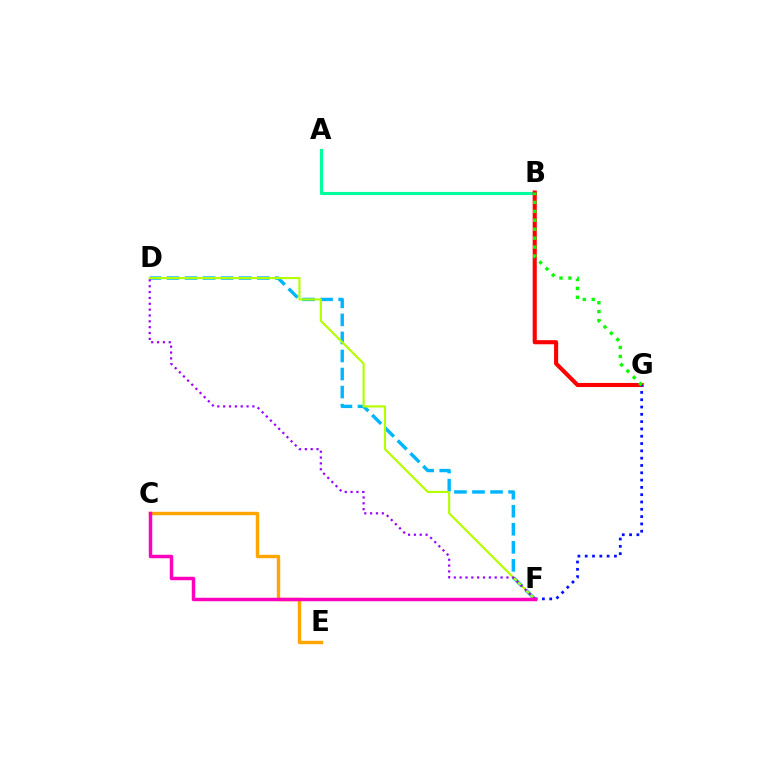{('A', 'B'): [{'color': '#00ff9d', 'line_style': 'solid', 'thickness': 2.25}], ('D', 'F'): [{'color': '#00b5ff', 'line_style': 'dashed', 'thickness': 2.45}, {'color': '#b3ff00', 'line_style': 'solid', 'thickness': 1.54}, {'color': '#9b00ff', 'line_style': 'dotted', 'thickness': 1.59}], ('B', 'G'): [{'color': '#ff0000', 'line_style': 'solid', 'thickness': 2.95}, {'color': '#08ff00', 'line_style': 'dotted', 'thickness': 2.43}], ('F', 'G'): [{'color': '#0010ff', 'line_style': 'dotted', 'thickness': 1.98}], ('C', 'E'): [{'color': '#ffa500', 'line_style': 'solid', 'thickness': 2.44}], ('C', 'F'): [{'color': '#ff00bd', 'line_style': 'solid', 'thickness': 2.5}]}